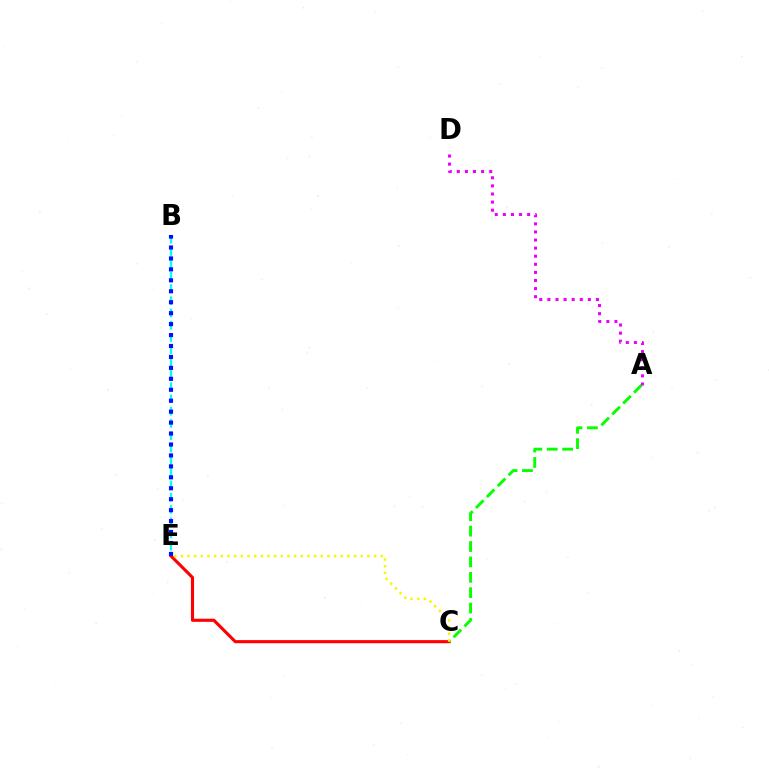{('C', 'E'): [{'color': '#ff0000', 'line_style': 'solid', 'thickness': 2.23}, {'color': '#fcf500', 'line_style': 'dotted', 'thickness': 1.81}], ('A', 'C'): [{'color': '#08ff00', 'line_style': 'dashed', 'thickness': 2.09}], ('B', 'E'): [{'color': '#00fff6', 'line_style': 'dashed', 'thickness': 1.67}, {'color': '#0010ff', 'line_style': 'dotted', 'thickness': 2.97}], ('A', 'D'): [{'color': '#ee00ff', 'line_style': 'dotted', 'thickness': 2.2}]}